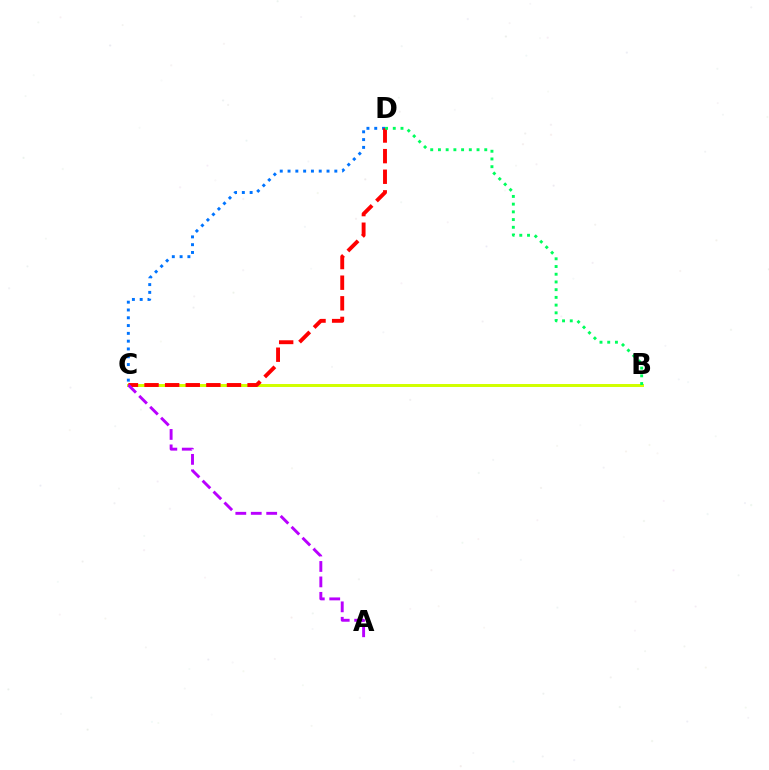{('B', 'C'): [{'color': '#d1ff00', 'line_style': 'solid', 'thickness': 2.14}], ('C', 'D'): [{'color': '#0074ff', 'line_style': 'dotted', 'thickness': 2.12}, {'color': '#ff0000', 'line_style': 'dashed', 'thickness': 2.8}], ('A', 'C'): [{'color': '#b900ff', 'line_style': 'dashed', 'thickness': 2.1}], ('B', 'D'): [{'color': '#00ff5c', 'line_style': 'dotted', 'thickness': 2.1}]}